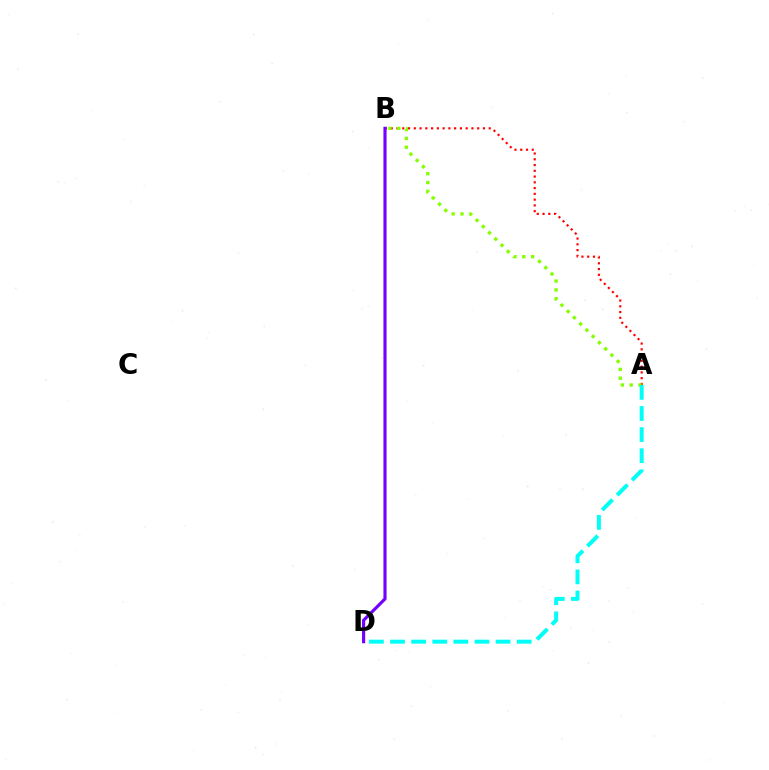{('A', 'B'): [{'color': '#ff0000', 'line_style': 'dotted', 'thickness': 1.57}, {'color': '#84ff00', 'line_style': 'dotted', 'thickness': 2.4}], ('A', 'D'): [{'color': '#00fff6', 'line_style': 'dashed', 'thickness': 2.87}], ('B', 'D'): [{'color': '#7200ff', 'line_style': 'solid', 'thickness': 2.26}]}